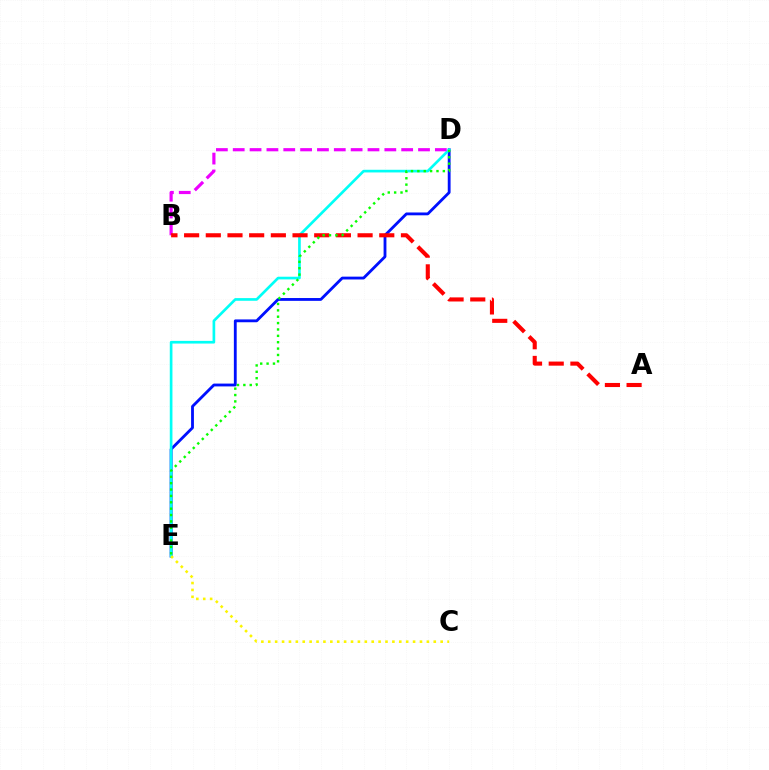{('D', 'E'): [{'color': '#0010ff', 'line_style': 'solid', 'thickness': 2.03}, {'color': '#00fff6', 'line_style': 'solid', 'thickness': 1.92}, {'color': '#08ff00', 'line_style': 'dotted', 'thickness': 1.73}], ('B', 'D'): [{'color': '#ee00ff', 'line_style': 'dashed', 'thickness': 2.29}], ('C', 'E'): [{'color': '#fcf500', 'line_style': 'dotted', 'thickness': 1.87}], ('A', 'B'): [{'color': '#ff0000', 'line_style': 'dashed', 'thickness': 2.95}]}